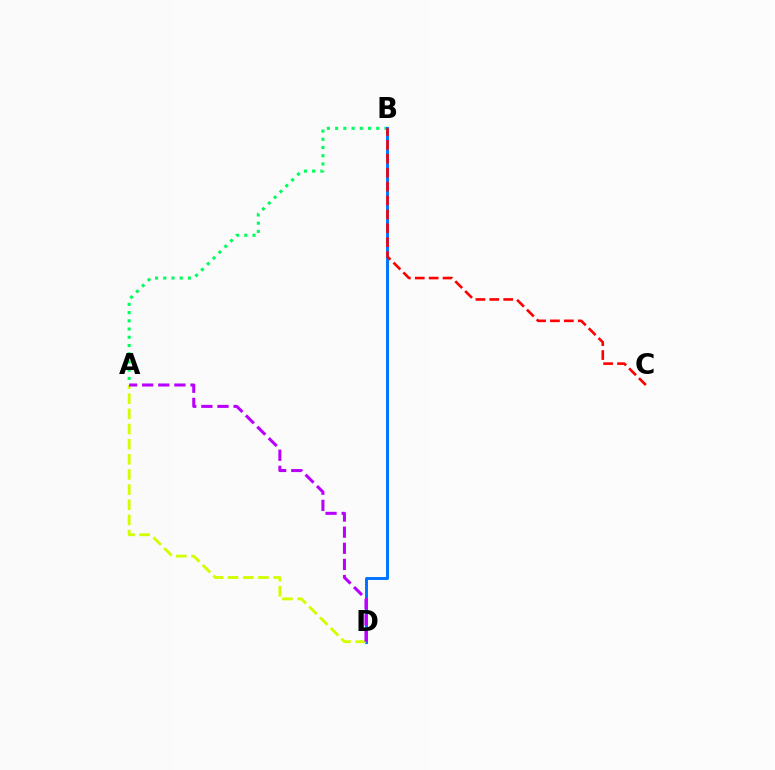{('A', 'B'): [{'color': '#00ff5c', 'line_style': 'dotted', 'thickness': 2.23}], ('B', 'D'): [{'color': '#0074ff', 'line_style': 'solid', 'thickness': 2.12}], ('B', 'C'): [{'color': '#ff0000', 'line_style': 'dashed', 'thickness': 1.89}], ('A', 'D'): [{'color': '#d1ff00', 'line_style': 'dashed', 'thickness': 2.06}, {'color': '#b900ff', 'line_style': 'dashed', 'thickness': 2.19}]}